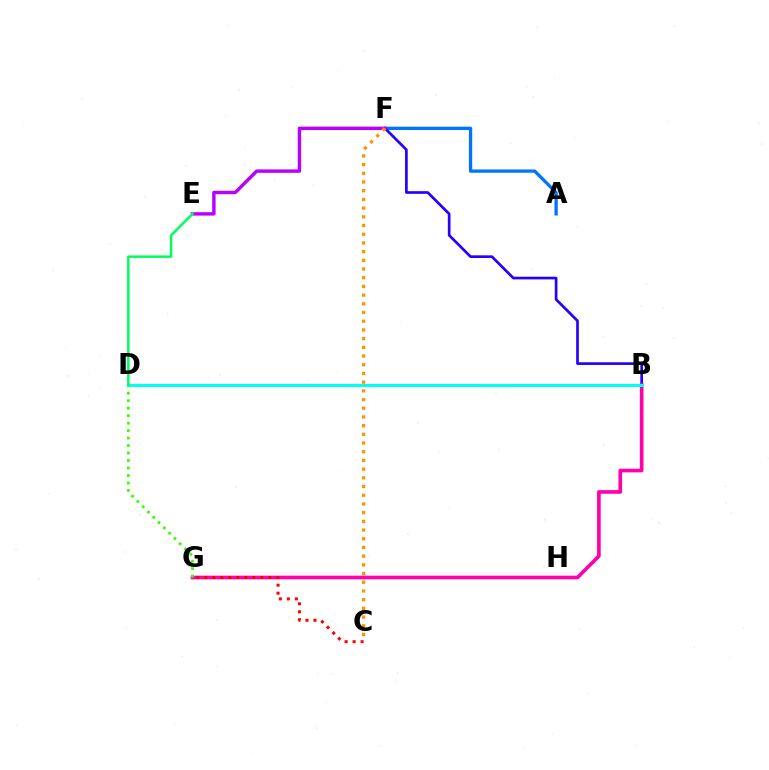{('A', 'F'): [{'color': '#0074ff', 'line_style': 'solid', 'thickness': 2.36}], ('B', 'F'): [{'color': '#2500ff', 'line_style': 'solid', 'thickness': 1.93}], ('B', 'G'): [{'color': '#ff00ac', 'line_style': 'solid', 'thickness': 2.63}], ('B', 'D'): [{'color': '#d1ff00', 'line_style': 'dashed', 'thickness': 1.88}, {'color': '#00fff6', 'line_style': 'solid', 'thickness': 2.21}], ('D', 'G'): [{'color': '#3dff00', 'line_style': 'dotted', 'thickness': 2.03}], ('C', 'G'): [{'color': '#ff0000', 'line_style': 'dotted', 'thickness': 2.17}], ('E', 'F'): [{'color': '#b900ff', 'line_style': 'solid', 'thickness': 2.46}], ('D', 'E'): [{'color': '#00ff5c', 'line_style': 'solid', 'thickness': 1.8}], ('C', 'F'): [{'color': '#ff9400', 'line_style': 'dotted', 'thickness': 2.36}]}